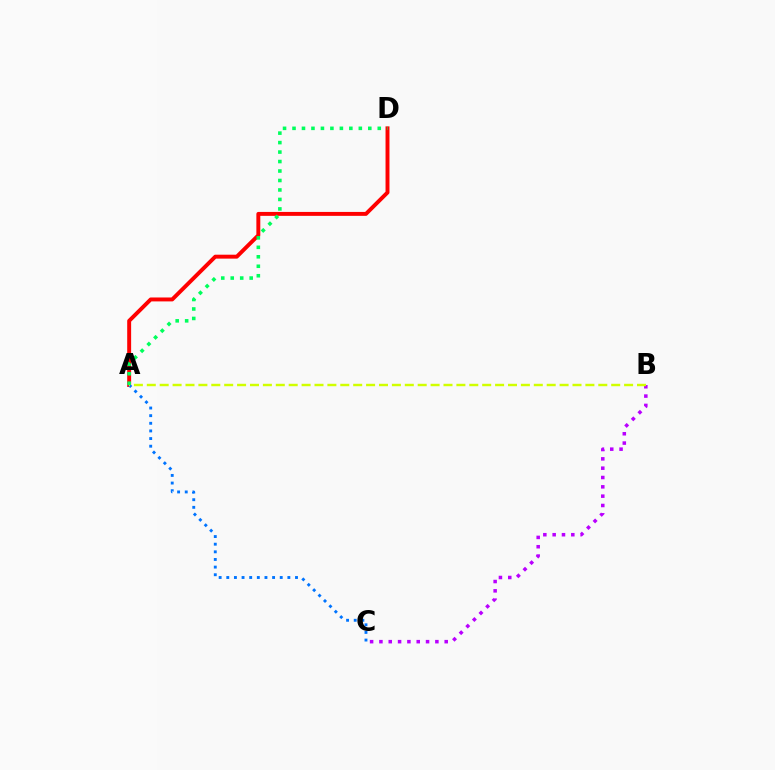{('A', 'D'): [{'color': '#ff0000', 'line_style': 'solid', 'thickness': 2.83}, {'color': '#00ff5c', 'line_style': 'dotted', 'thickness': 2.57}], ('A', 'C'): [{'color': '#0074ff', 'line_style': 'dotted', 'thickness': 2.07}], ('B', 'C'): [{'color': '#b900ff', 'line_style': 'dotted', 'thickness': 2.53}], ('A', 'B'): [{'color': '#d1ff00', 'line_style': 'dashed', 'thickness': 1.75}]}